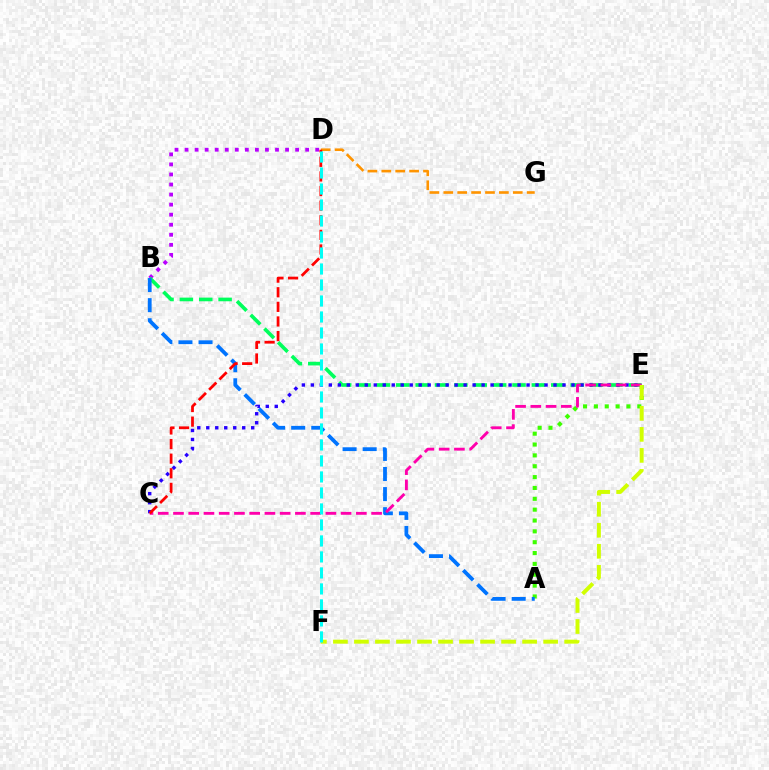{('B', 'D'): [{'color': '#b900ff', 'line_style': 'dotted', 'thickness': 2.73}], ('A', 'E'): [{'color': '#3dff00', 'line_style': 'dotted', 'thickness': 2.95}], ('B', 'E'): [{'color': '#00ff5c', 'line_style': 'dashed', 'thickness': 2.63}], ('C', 'E'): [{'color': '#2500ff', 'line_style': 'dotted', 'thickness': 2.44}, {'color': '#ff00ac', 'line_style': 'dashed', 'thickness': 2.07}], ('A', 'B'): [{'color': '#0074ff', 'line_style': 'dashed', 'thickness': 2.73}], ('D', 'G'): [{'color': '#ff9400', 'line_style': 'dashed', 'thickness': 1.89}], ('E', 'F'): [{'color': '#d1ff00', 'line_style': 'dashed', 'thickness': 2.86}], ('C', 'D'): [{'color': '#ff0000', 'line_style': 'dashed', 'thickness': 1.98}], ('D', 'F'): [{'color': '#00fff6', 'line_style': 'dashed', 'thickness': 2.17}]}